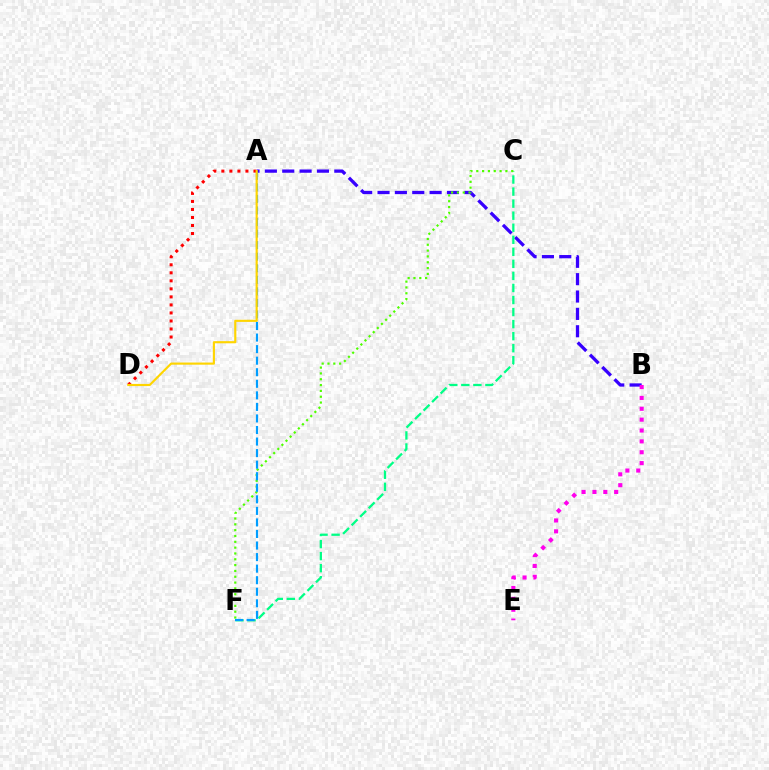{('A', 'B'): [{'color': '#3700ff', 'line_style': 'dashed', 'thickness': 2.36}], ('A', 'D'): [{'color': '#ff0000', 'line_style': 'dotted', 'thickness': 2.18}, {'color': '#ffd500', 'line_style': 'solid', 'thickness': 1.54}], ('C', 'F'): [{'color': '#00ff86', 'line_style': 'dashed', 'thickness': 1.64}, {'color': '#4fff00', 'line_style': 'dotted', 'thickness': 1.58}], ('B', 'E'): [{'color': '#ff00ed', 'line_style': 'dotted', 'thickness': 2.95}], ('A', 'F'): [{'color': '#009eff', 'line_style': 'dashed', 'thickness': 1.57}]}